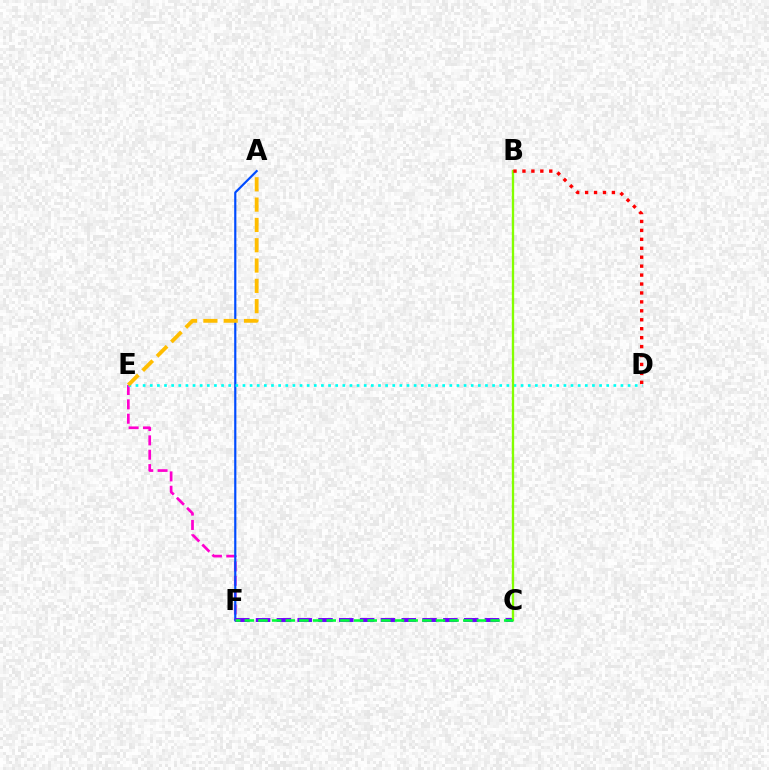{('E', 'F'): [{'color': '#ff00cf', 'line_style': 'dashed', 'thickness': 1.95}], ('A', 'F'): [{'color': '#004bff', 'line_style': 'solid', 'thickness': 1.57}], ('C', 'F'): [{'color': '#7200ff', 'line_style': 'dashed', 'thickness': 2.83}, {'color': '#00ff39', 'line_style': 'dashed', 'thickness': 1.85}], ('D', 'E'): [{'color': '#00fff6', 'line_style': 'dotted', 'thickness': 1.94}], ('A', 'E'): [{'color': '#ffbd00', 'line_style': 'dashed', 'thickness': 2.76}], ('B', 'C'): [{'color': '#84ff00', 'line_style': 'solid', 'thickness': 1.67}], ('B', 'D'): [{'color': '#ff0000', 'line_style': 'dotted', 'thickness': 2.43}]}